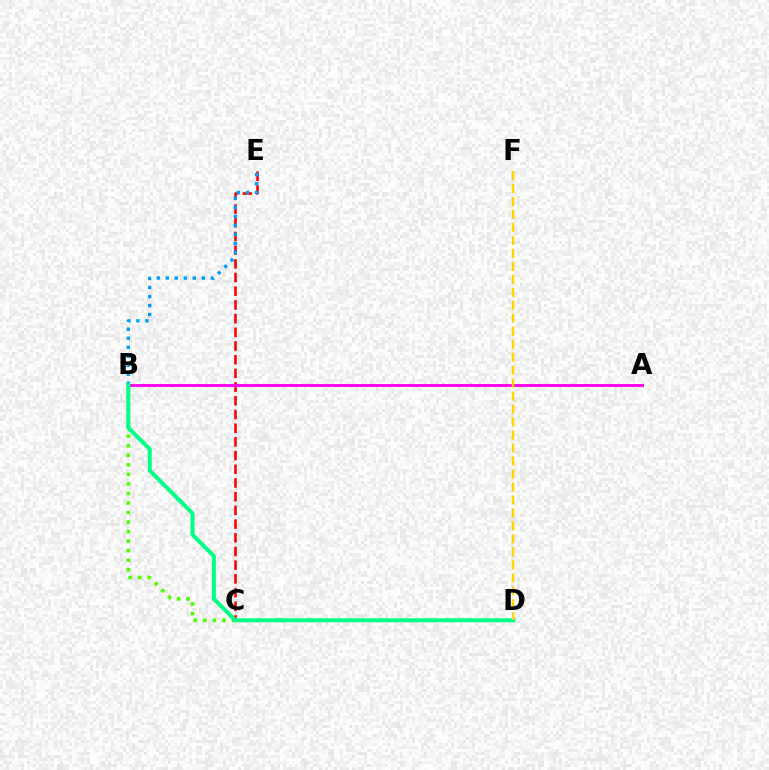{('C', 'E'): [{'color': '#ff0000', 'line_style': 'dashed', 'thickness': 1.86}], ('C', 'D'): [{'color': '#3700ff', 'line_style': 'dotted', 'thickness': 2.17}], ('A', 'B'): [{'color': '#ff00ed', 'line_style': 'solid', 'thickness': 2.08}], ('B', 'C'): [{'color': '#4fff00', 'line_style': 'dotted', 'thickness': 2.59}], ('B', 'E'): [{'color': '#009eff', 'line_style': 'dotted', 'thickness': 2.45}], ('B', 'D'): [{'color': '#00ff86', 'line_style': 'solid', 'thickness': 2.86}], ('D', 'F'): [{'color': '#ffd500', 'line_style': 'dashed', 'thickness': 1.76}]}